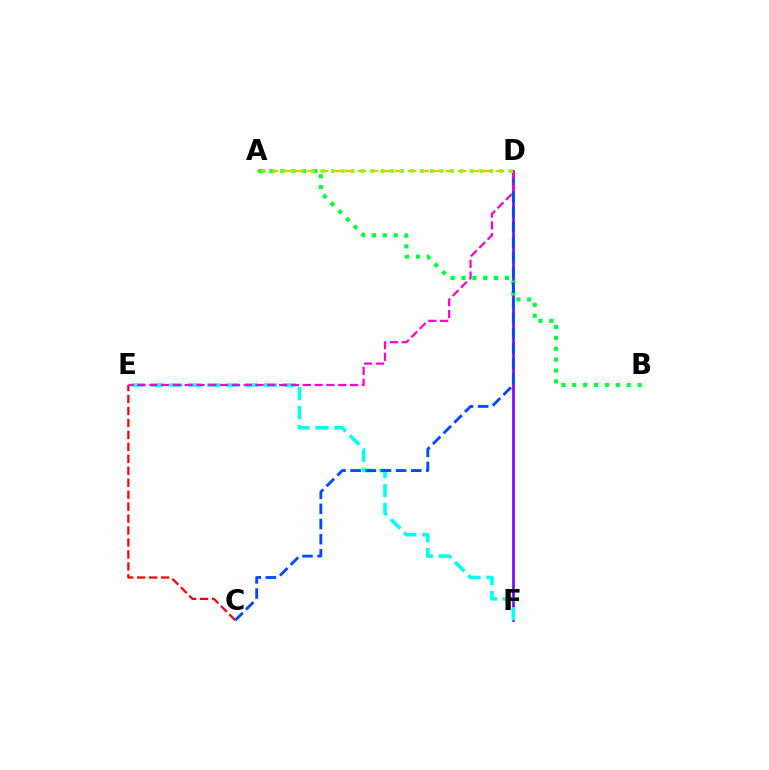{('C', 'E'): [{'color': '#ff0000', 'line_style': 'dashed', 'thickness': 1.62}], ('D', 'F'): [{'color': '#7200ff', 'line_style': 'solid', 'thickness': 1.88}], ('A', 'D'): [{'color': '#ffbd00', 'line_style': 'dashed', 'thickness': 1.71}, {'color': '#84ff00', 'line_style': 'dotted', 'thickness': 2.69}], ('E', 'F'): [{'color': '#00fff6', 'line_style': 'dashed', 'thickness': 2.56}], ('A', 'B'): [{'color': '#00ff39', 'line_style': 'dotted', 'thickness': 2.96}], ('C', 'D'): [{'color': '#004bff', 'line_style': 'dashed', 'thickness': 2.06}], ('D', 'E'): [{'color': '#ff00cf', 'line_style': 'dashed', 'thickness': 1.6}]}